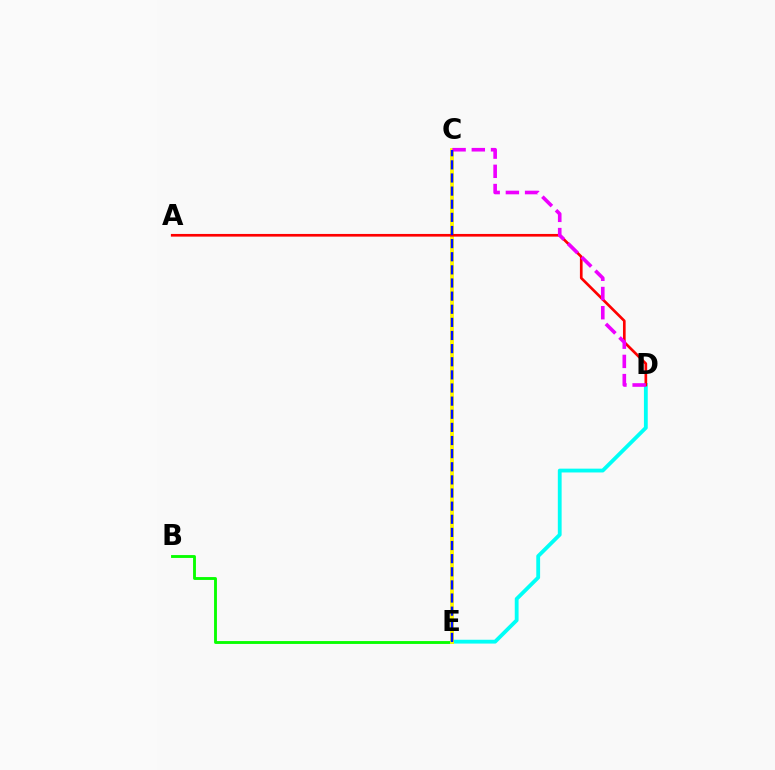{('B', 'E'): [{'color': '#08ff00', 'line_style': 'solid', 'thickness': 2.06}], ('D', 'E'): [{'color': '#00fff6', 'line_style': 'solid', 'thickness': 2.75}], ('C', 'E'): [{'color': '#fcf500', 'line_style': 'solid', 'thickness': 2.76}, {'color': '#0010ff', 'line_style': 'dashed', 'thickness': 1.78}], ('A', 'D'): [{'color': '#ff0000', 'line_style': 'solid', 'thickness': 1.92}], ('C', 'D'): [{'color': '#ee00ff', 'line_style': 'dashed', 'thickness': 2.61}]}